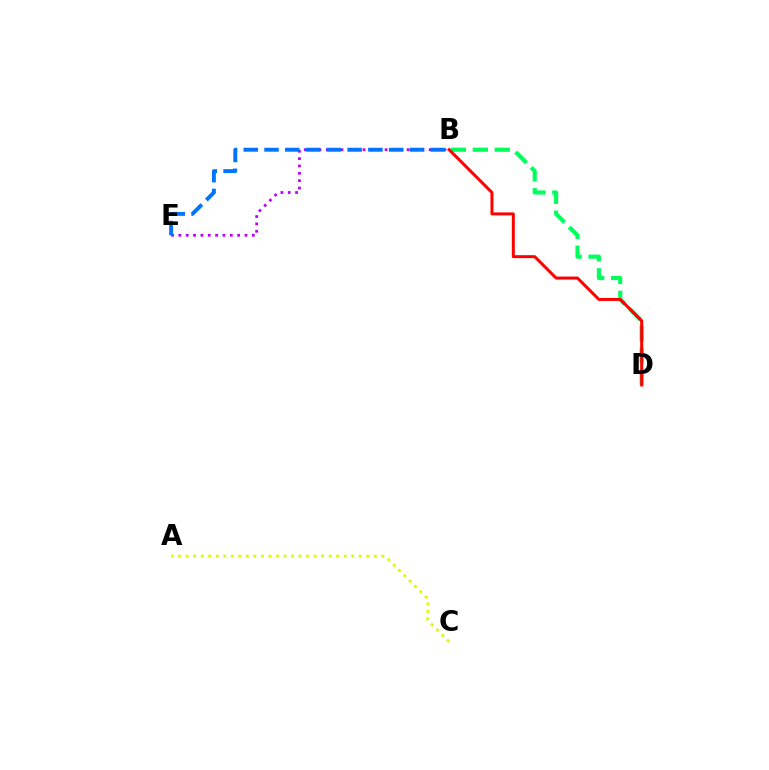{('B', 'D'): [{'color': '#00ff5c', 'line_style': 'dashed', 'thickness': 2.98}, {'color': '#ff0000', 'line_style': 'solid', 'thickness': 2.15}], ('A', 'C'): [{'color': '#d1ff00', 'line_style': 'dotted', 'thickness': 2.05}], ('B', 'E'): [{'color': '#b900ff', 'line_style': 'dotted', 'thickness': 2.0}, {'color': '#0074ff', 'line_style': 'dashed', 'thickness': 2.82}]}